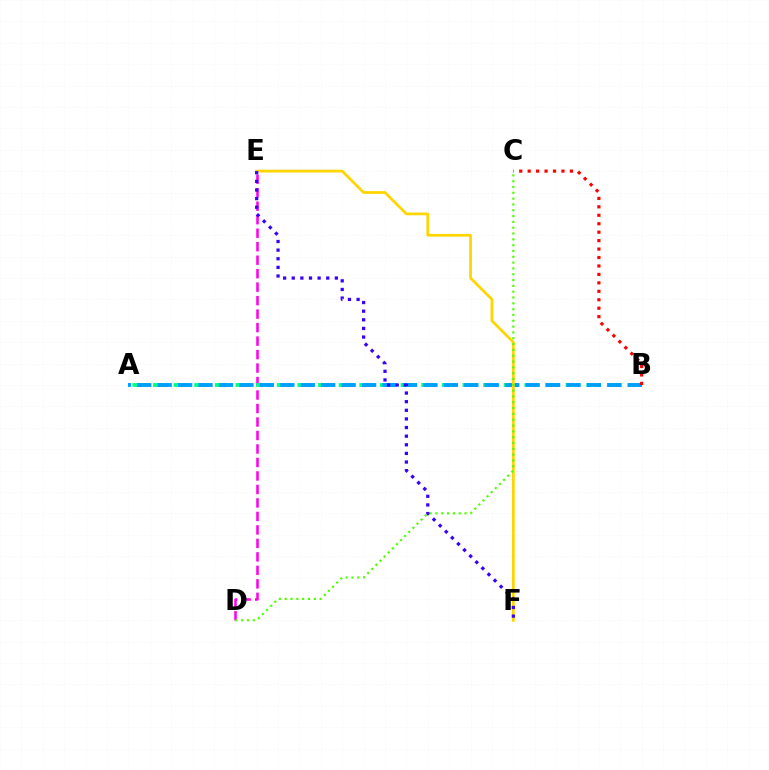{('D', 'E'): [{'color': '#ff00ed', 'line_style': 'dashed', 'thickness': 1.83}], ('A', 'B'): [{'color': '#00ff86', 'line_style': 'dashed', 'thickness': 2.8}, {'color': '#009eff', 'line_style': 'dashed', 'thickness': 2.78}], ('E', 'F'): [{'color': '#ffd500', 'line_style': 'solid', 'thickness': 1.98}, {'color': '#3700ff', 'line_style': 'dotted', 'thickness': 2.34}], ('C', 'D'): [{'color': '#4fff00', 'line_style': 'dotted', 'thickness': 1.58}], ('B', 'C'): [{'color': '#ff0000', 'line_style': 'dotted', 'thickness': 2.3}]}